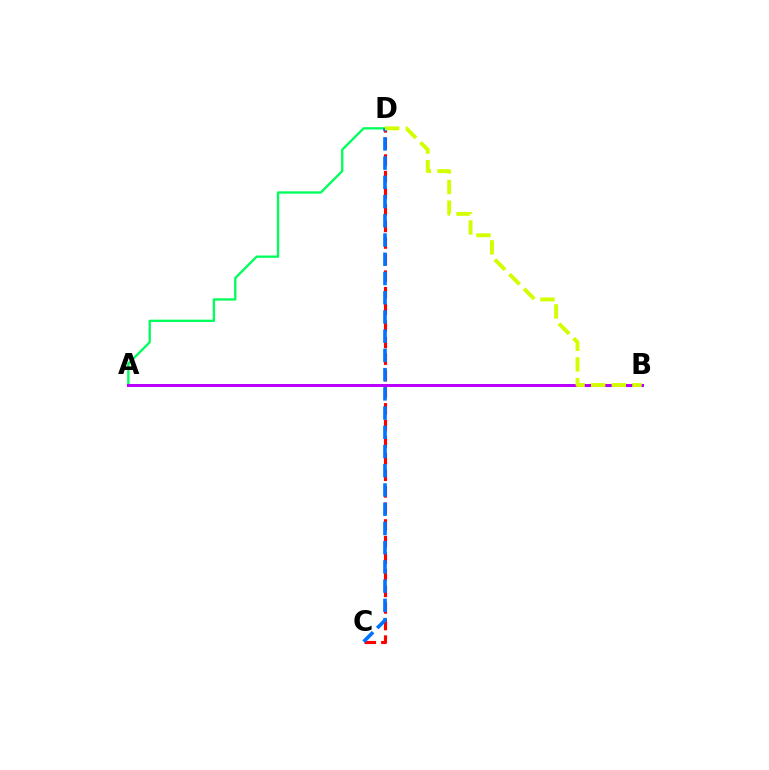{('C', 'D'): [{'color': '#ff0000', 'line_style': 'dashed', 'thickness': 2.25}, {'color': '#0074ff', 'line_style': 'dashed', 'thickness': 2.61}], ('A', 'D'): [{'color': '#00ff5c', 'line_style': 'solid', 'thickness': 1.68}], ('A', 'B'): [{'color': '#b900ff', 'line_style': 'solid', 'thickness': 2.16}], ('B', 'D'): [{'color': '#d1ff00', 'line_style': 'dashed', 'thickness': 2.8}]}